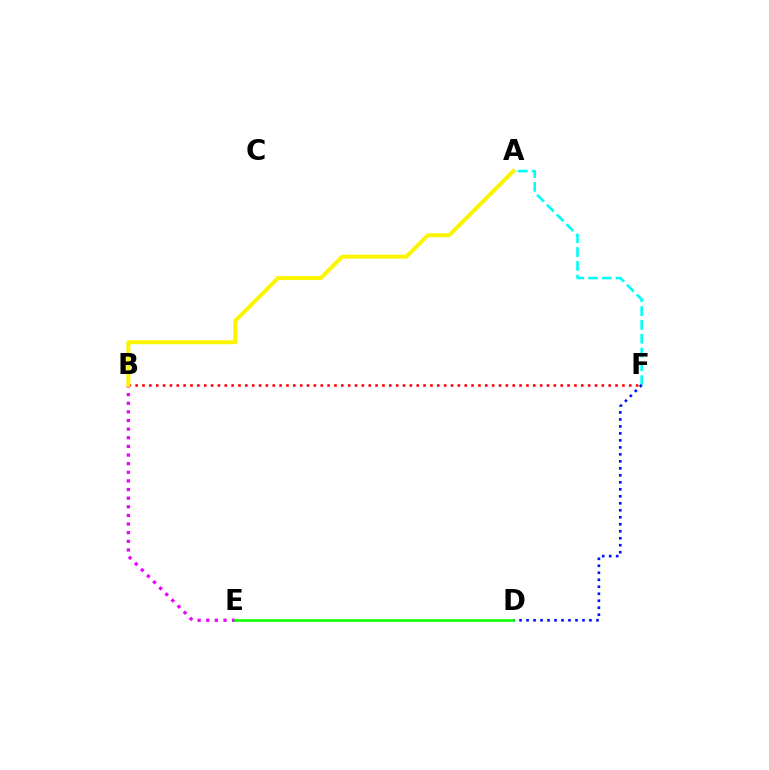{('B', 'E'): [{'color': '#ee00ff', 'line_style': 'dotted', 'thickness': 2.34}], ('B', 'F'): [{'color': '#ff0000', 'line_style': 'dotted', 'thickness': 1.86}], ('A', 'F'): [{'color': '#00fff6', 'line_style': 'dashed', 'thickness': 1.88}], ('D', 'F'): [{'color': '#0010ff', 'line_style': 'dotted', 'thickness': 1.9}], ('D', 'E'): [{'color': '#08ff00', 'line_style': 'solid', 'thickness': 1.84}], ('A', 'B'): [{'color': '#fcf500', 'line_style': 'solid', 'thickness': 2.88}]}